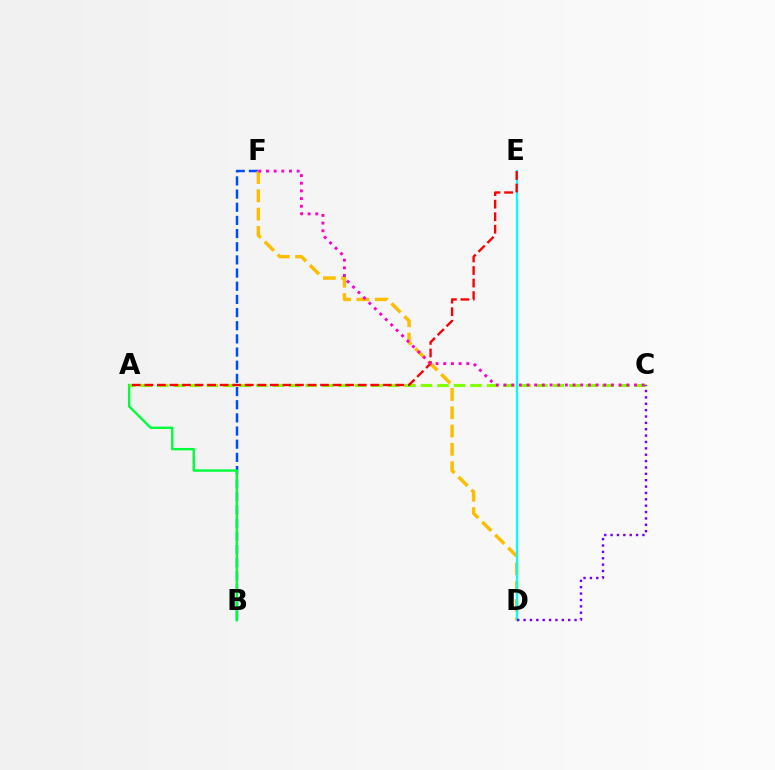{('B', 'F'): [{'color': '#004bff', 'line_style': 'dashed', 'thickness': 1.79}], ('A', 'B'): [{'color': '#00ff39', 'line_style': 'solid', 'thickness': 1.73}], ('A', 'C'): [{'color': '#84ff00', 'line_style': 'dashed', 'thickness': 2.24}], ('D', 'F'): [{'color': '#ffbd00', 'line_style': 'dashed', 'thickness': 2.49}], ('D', 'E'): [{'color': '#00fff6', 'line_style': 'solid', 'thickness': 1.61}], ('A', 'E'): [{'color': '#ff0000', 'line_style': 'dashed', 'thickness': 1.7}], ('C', 'D'): [{'color': '#7200ff', 'line_style': 'dotted', 'thickness': 1.73}], ('C', 'F'): [{'color': '#ff00cf', 'line_style': 'dotted', 'thickness': 2.08}]}